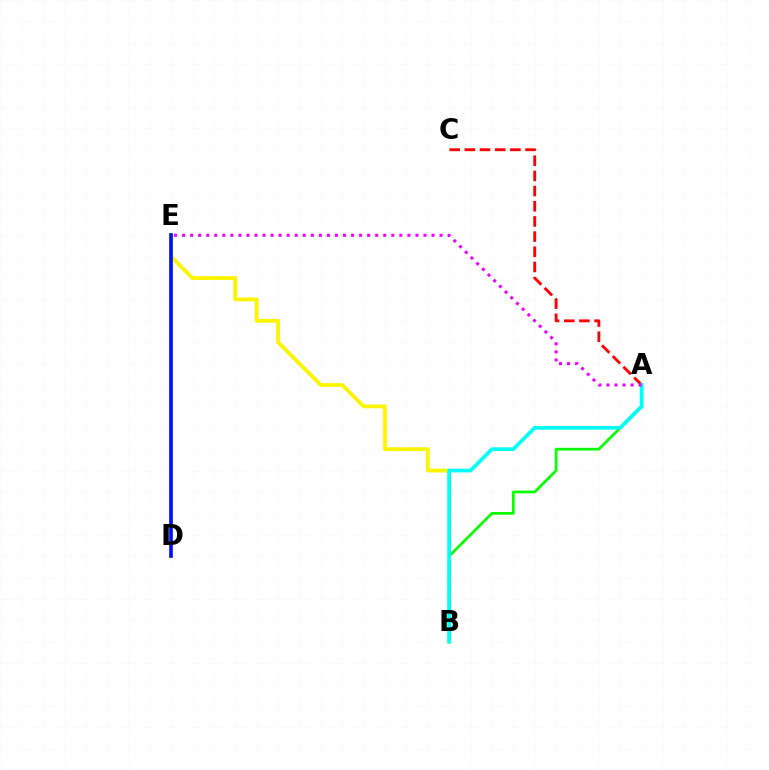{('A', 'B'): [{'color': '#08ff00', 'line_style': 'solid', 'thickness': 1.95}, {'color': '#00fff6', 'line_style': 'solid', 'thickness': 2.66}], ('B', 'E'): [{'color': '#fcf500', 'line_style': 'solid', 'thickness': 2.74}], ('D', 'E'): [{'color': '#0010ff', 'line_style': 'solid', 'thickness': 2.65}], ('A', 'C'): [{'color': '#ff0000', 'line_style': 'dashed', 'thickness': 2.06}], ('A', 'E'): [{'color': '#ee00ff', 'line_style': 'dotted', 'thickness': 2.19}]}